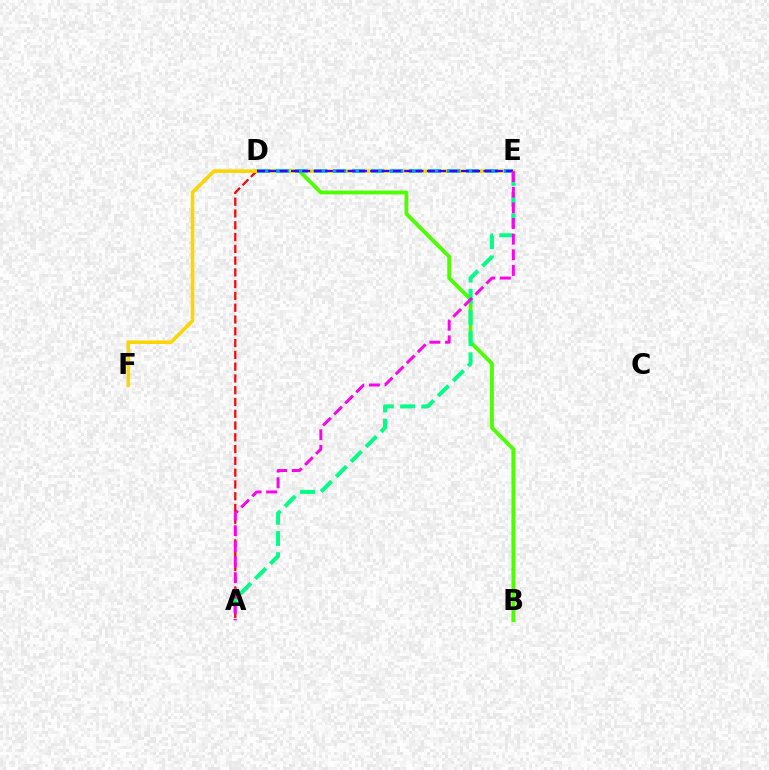{('B', 'D'): [{'color': '#4fff00', 'line_style': 'solid', 'thickness': 2.77}], ('A', 'D'): [{'color': '#ff0000', 'line_style': 'dashed', 'thickness': 1.6}], ('A', 'E'): [{'color': '#00ff86', 'line_style': 'dashed', 'thickness': 2.87}, {'color': '#ff00ed', 'line_style': 'dashed', 'thickness': 2.13}], ('E', 'F'): [{'color': '#ffd500', 'line_style': 'solid', 'thickness': 2.58}], ('D', 'E'): [{'color': '#009eff', 'line_style': 'dashed', 'thickness': 2.58}, {'color': '#3700ff', 'line_style': 'dashed', 'thickness': 1.54}]}